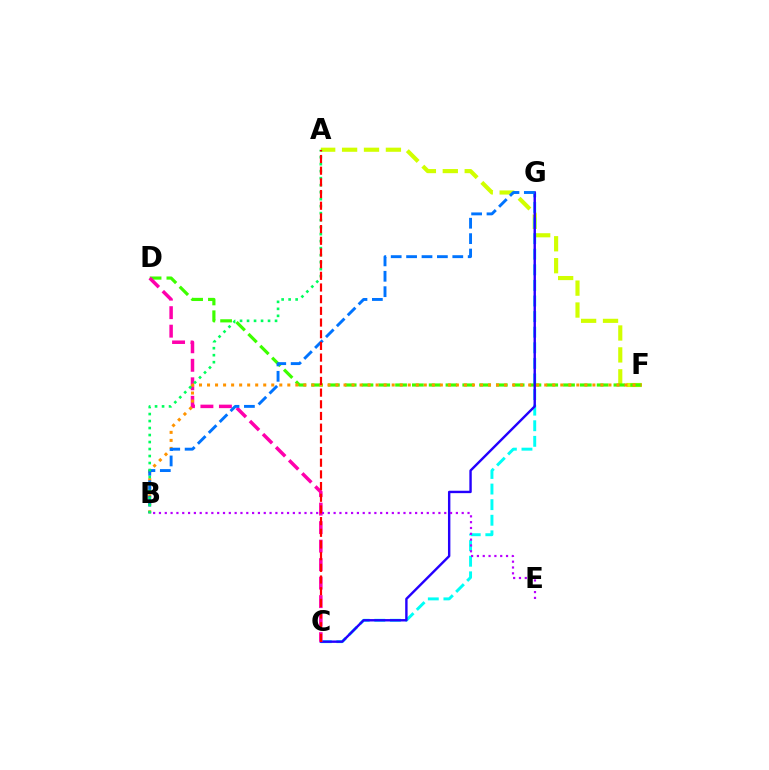{('A', 'F'): [{'color': '#d1ff00', 'line_style': 'dashed', 'thickness': 2.98}], ('C', 'G'): [{'color': '#00fff6', 'line_style': 'dashed', 'thickness': 2.12}, {'color': '#2500ff', 'line_style': 'solid', 'thickness': 1.73}], ('D', 'F'): [{'color': '#3dff00', 'line_style': 'dashed', 'thickness': 2.28}], ('C', 'D'): [{'color': '#ff00ac', 'line_style': 'dashed', 'thickness': 2.51}], ('B', 'F'): [{'color': '#ff9400', 'line_style': 'dotted', 'thickness': 2.18}], ('B', 'E'): [{'color': '#b900ff', 'line_style': 'dotted', 'thickness': 1.58}], ('B', 'G'): [{'color': '#0074ff', 'line_style': 'dashed', 'thickness': 2.09}], ('A', 'B'): [{'color': '#00ff5c', 'line_style': 'dotted', 'thickness': 1.9}], ('A', 'C'): [{'color': '#ff0000', 'line_style': 'dashed', 'thickness': 1.59}]}